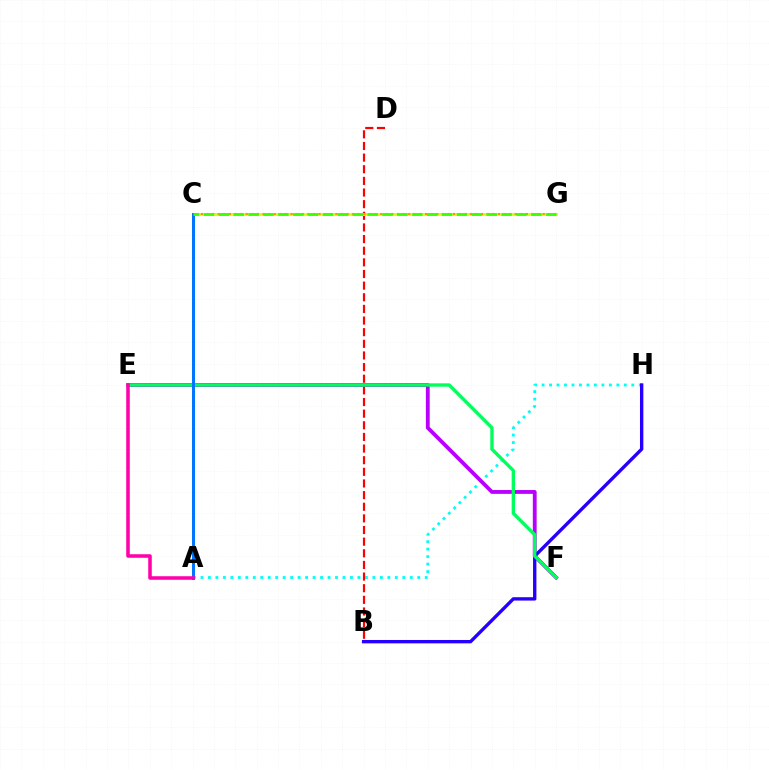{('B', 'D'): [{'color': '#ff0000', 'line_style': 'dashed', 'thickness': 1.58}], ('C', 'G'): [{'color': '#d1ff00', 'line_style': 'solid', 'thickness': 2.01}, {'color': '#ff9400', 'line_style': 'dotted', 'thickness': 1.52}, {'color': '#3dff00', 'line_style': 'dashed', 'thickness': 2.02}], ('A', 'H'): [{'color': '#00fff6', 'line_style': 'dotted', 'thickness': 2.03}], ('E', 'F'): [{'color': '#b900ff', 'line_style': 'solid', 'thickness': 2.75}, {'color': '#00ff5c', 'line_style': 'solid', 'thickness': 2.41}], ('B', 'H'): [{'color': '#2500ff', 'line_style': 'solid', 'thickness': 2.42}], ('A', 'C'): [{'color': '#0074ff', 'line_style': 'solid', 'thickness': 2.14}], ('A', 'E'): [{'color': '#ff00ac', 'line_style': 'solid', 'thickness': 2.55}]}